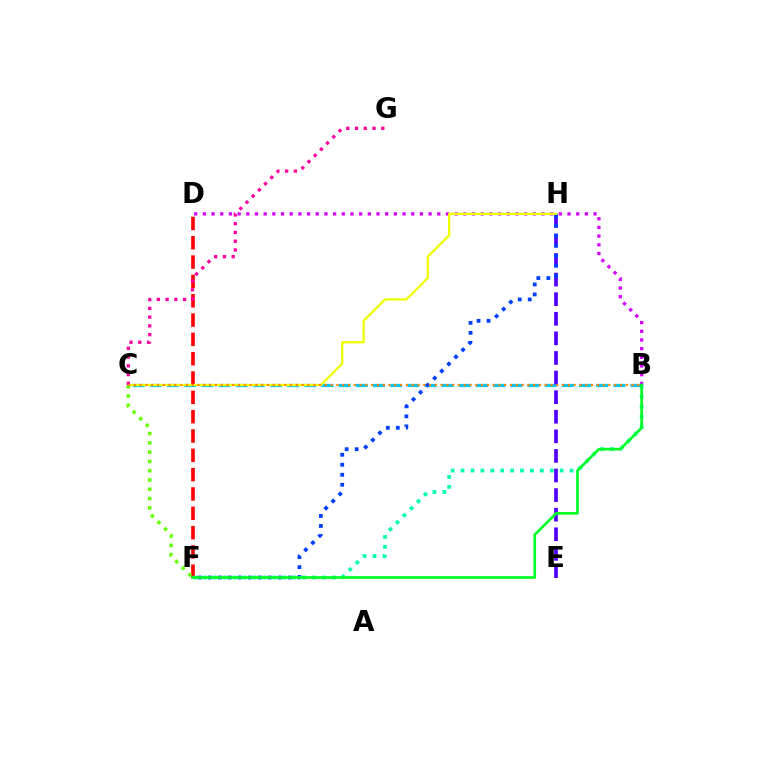{('B', 'C'): [{'color': '#00c7ff', 'line_style': 'dashed', 'thickness': 2.33}, {'color': '#ff8800', 'line_style': 'dotted', 'thickness': 1.57}], ('B', 'D'): [{'color': '#d600ff', 'line_style': 'dotted', 'thickness': 2.36}], ('E', 'H'): [{'color': '#4f00ff', 'line_style': 'dashed', 'thickness': 2.66}], ('D', 'F'): [{'color': '#ff0000', 'line_style': 'dashed', 'thickness': 2.62}], ('F', 'H'): [{'color': '#003fff', 'line_style': 'dotted', 'thickness': 2.72}], ('C', 'H'): [{'color': '#eeff00', 'line_style': 'solid', 'thickness': 1.64}], ('B', 'F'): [{'color': '#00ffaf', 'line_style': 'dotted', 'thickness': 2.69}, {'color': '#00ff27', 'line_style': 'solid', 'thickness': 1.93}], ('C', 'G'): [{'color': '#ff00a0', 'line_style': 'dotted', 'thickness': 2.38}], ('C', 'F'): [{'color': '#66ff00', 'line_style': 'dotted', 'thickness': 2.52}]}